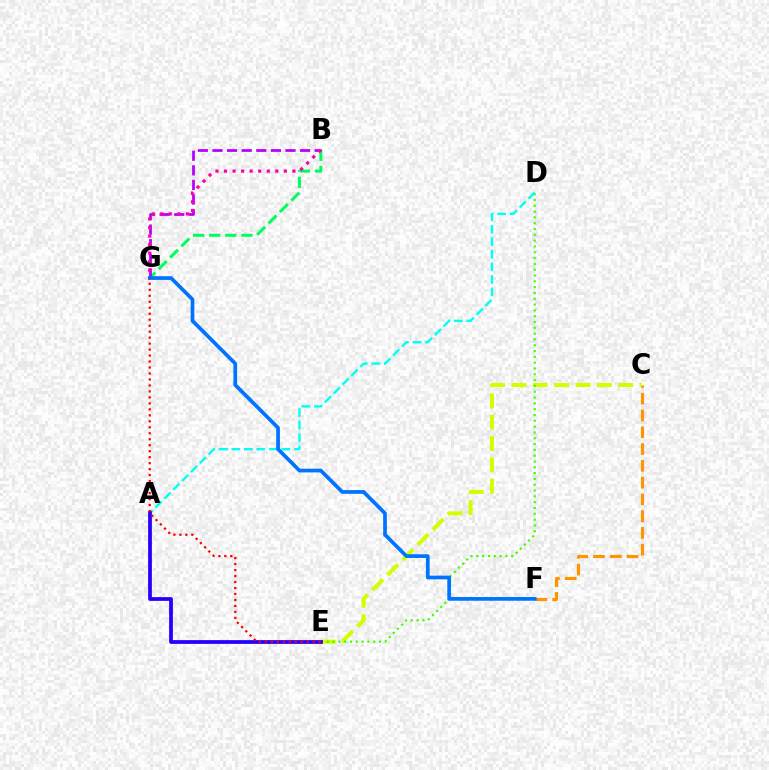{('B', 'G'): [{'color': '#00ff5c', 'line_style': 'dashed', 'thickness': 2.19}, {'color': '#b900ff', 'line_style': 'dashed', 'thickness': 1.98}, {'color': '#ff00ac', 'line_style': 'dotted', 'thickness': 2.32}], ('C', 'F'): [{'color': '#ff9400', 'line_style': 'dashed', 'thickness': 2.28}], ('C', 'E'): [{'color': '#d1ff00', 'line_style': 'dashed', 'thickness': 2.9}], ('D', 'E'): [{'color': '#3dff00', 'line_style': 'dotted', 'thickness': 1.58}], ('A', 'D'): [{'color': '#00fff6', 'line_style': 'dashed', 'thickness': 1.7}], ('A', 'E'): [{'color': '#2500ff', 'line_style': 'solid', 'thickness': 2.7}], ('F', 'G'): [{'color': '#0074ff', 'line_style': 'solid', 'thickness': 2.68}], ('E', 'G'): [{'color': '#ff0000', 'line_style': 'dotted', 'thickness': 1.62}]}